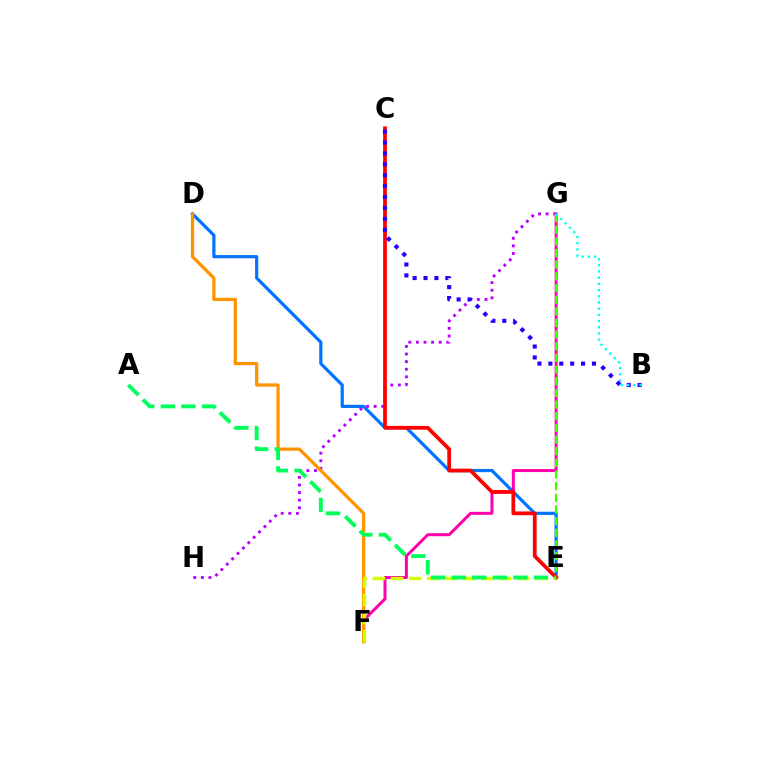{('D', 'E'): [{'color': '#0074ff', 'line_style': 'solid', 'thickness': 2.3}], ('G', 'H'): [{'color': '#b900ff', 'line_style': 'dotted', 'thickness': 2.07}], ('F', 'G'): [{'color': '#ff00ac', 'line_style': 'solid', 'thickness': 2.15}], ('E', 'G'): [{'color': '#3dff00', 'line_style': 'dashed', 'thickness': 1.58}], ('C', 'E'): [{'color': '#ff0000', 'line_style': 'solid', 'thickness': 2.71}], ('D', 'F'): [{'color': '#ff9400', 'line_style': 'solid', 'thickness': 2.34}], ('B', 'C'): [{'color': '#2500ff', 'line_style': 'dotted', 'thickness': 2.96}], ('E', 'F'): [{'color': '#d1ff00', 'line_style': 'dashed', 'thickness': 2.45}], ('B', 'G'): [{'color': '#00fff6', 'line_style': 'dotted', 'thickness': 1.68}], ('A', 'E'): [{'color': '#00ff5c', 'line_style': 'dashed', 'thickness': 2.8}]}